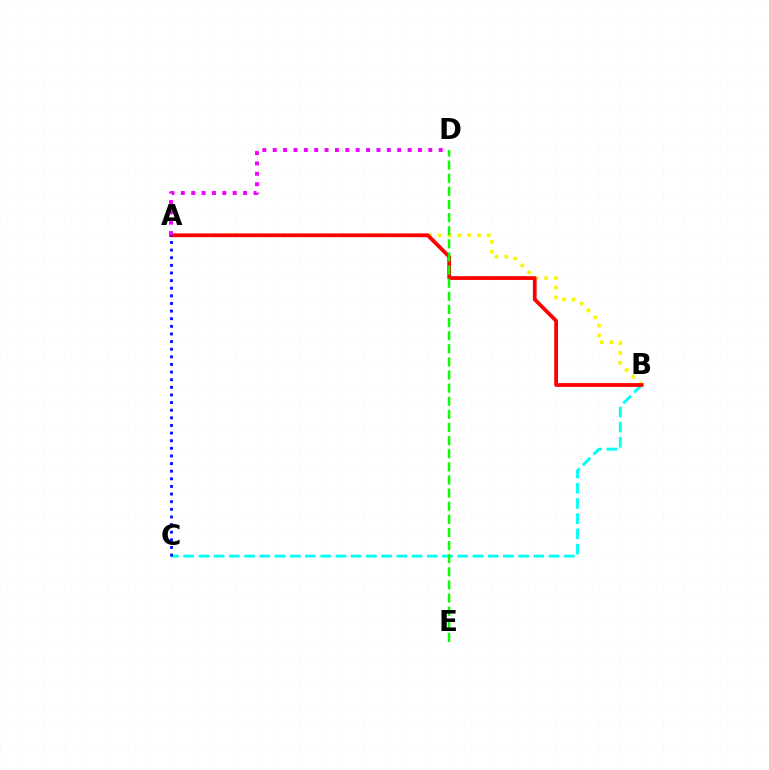{('A', 'B'): [{'color': '#fcf500', 'line_style': 'dotted', 'thickness': 2.65}, {'color': '#ff0000', 'line_style': 'solid', 'thickness': 2.71}], ('B', 'C'): [{'color': '#00fff6', 'line_style': 'dashed', 'thickness': 2.07}], ('A', 'C'): [{'color': '#0010ff', 'line_style': 'dotted', 'thickness': 2.07}], ('A', 'D'): [{'color': '#ee00ff', 'line_style': 'dotted', 'thickness': 2.82}], ('D', 'E'): [{'color': '#08ff00', 'line_style': 'dashed', 'thickness': 1.78}]}